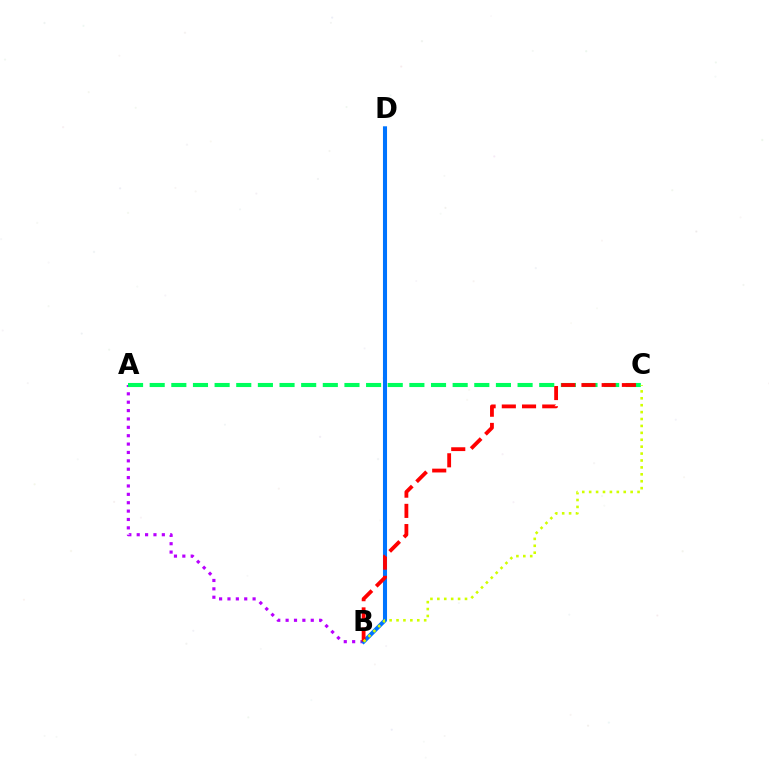{('A', 'B'): [{'color': '#b900ff', 'line_style': 'dotted', 'thickness': 2.28}], ('B', 'D'): [{'color': '#0074ff', 'line_style': 'solid', 'thickness': 2.93}], ('A', 'C'): [{'color': '#00ff5c', 'line_style': 'dashed', 'thickness': 2.94}], ('B', 'C'): [{'color': '#ff0000', 'line_style': 'dashed', 'thickness': 2.75}, {'color': '#d1ff00', 'line_style': 'dotted', 'thickness': 1.88}]}